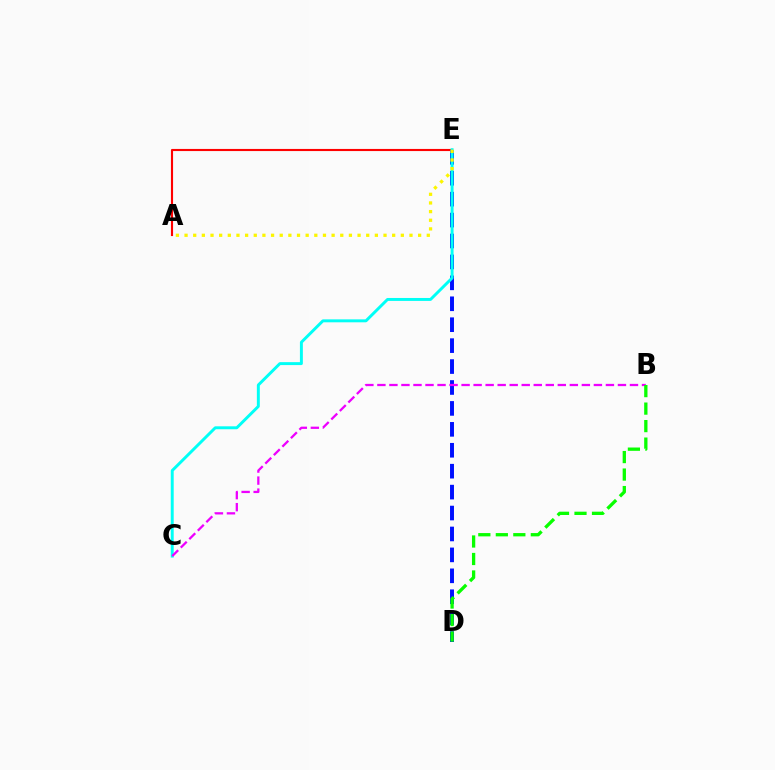{('A', 'E'): [{'color': '#ff0000', 'line_style': 'solid', 'thickness': 1.53}, {'color': '#fcf500', 'line_style': 'dotted', 'thickness': 2.35}], ('D', 'E'): [{'color': '#0010ff', 'line_style': 'dashed', 'thickness': 2.84}], ('C', 'E'): [{'color': '#00fff6', 'line_style': 'solid', 'thickness': 2.12}], ('B', 'C'): [{'color': '#ee00ff', 'line_style': 'dashed', 'thickness': 1.63}], ('B', 'D'): [{'color': '#08ff00', 'line_style': 'dashed', 'thickness': 2.38}]}